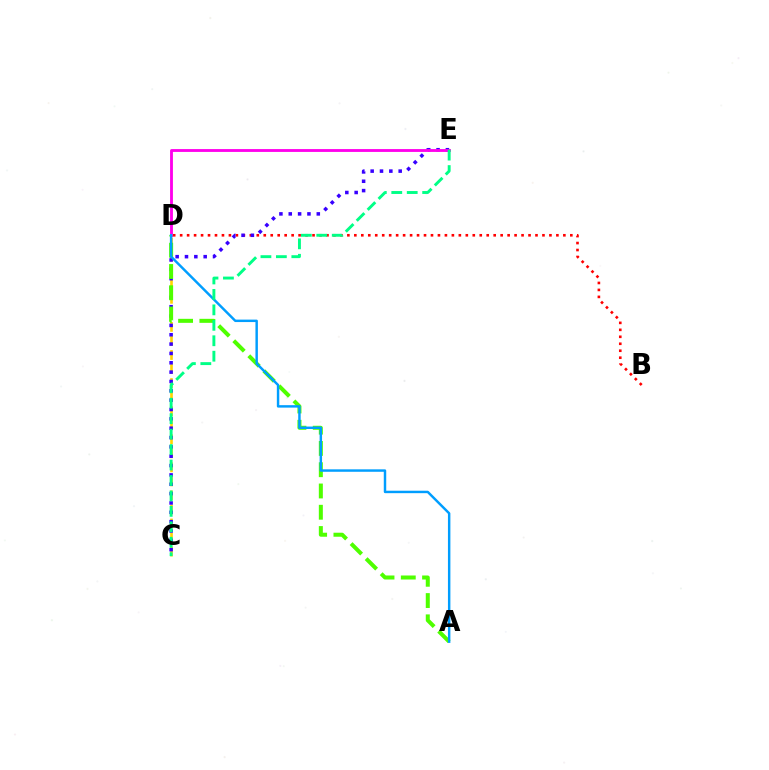{('C', 'D'): [{'color': '#ffd500', 'line_style': 'dashed', 'thickness': 1.91}], ('B', 'D'): [{'color': '#ff0000', 'line_style': 'dotted', 'thickness': 1.89}], ('C', 'E'): [{'color': '#3700ff', 'line_style': 'dotted', 'thickness': 2.54}, {'color': '#00ff86', 'line_style': 'dashed', 'thickness': 2.1}], ('A', 'D'): [{'color': '#4fff00', 'line_style': 'dashed', 'thickness': 2.89}, {'color': '#009eff', 'line_style': 'solid', 'thickness': 1.76}], ('D', 'E'): [{'color': '#ff00ed', 'line_style': 'solid', 'thickness': 2.05}]}